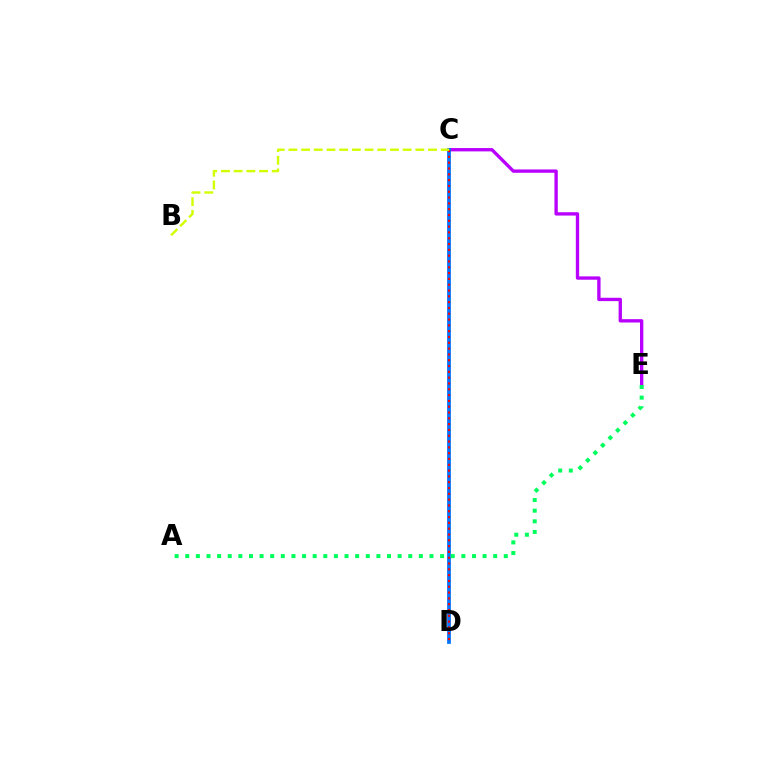{('C', 'E'): [{'color': '#b900ff', 'line_style': 'solid', 'thickness': 2.4}], ('C', 'D'): [{'color': '#0074ff', 'line_style': 'solid', 'thickness': 2.7}, {'color': '#ff0000', 'line_style': 'dotted', 'thickness': 1.58}], ('A', 'E'): [{'color': '#00ff5c', 'line_style': 'dotted', 'thickness': 2.89}], ('B', 'C'): [{'color': '#d1ff00', 'line_style': 'dashed', 'thickness': 1.72}]}